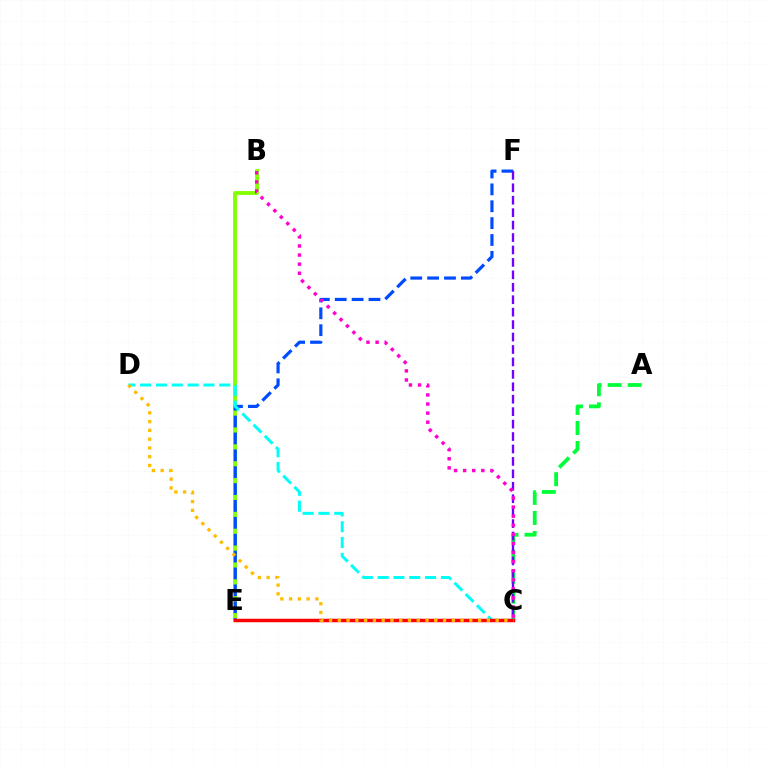{('B', 'E'): [{'color': '#84ff00', 'line_style': 'solid', 'thickness': 2.78}], ('E', 'F'): [{'color': '#004bff', 'line_style': 'dashed', 'thickness': 2.29}], ('A', 'C'): [{'color': '#00ff39', 'line_style': 'dashed', 'thickness': 2.72}], ('C', 'D'): [{'color': '#00fff6', 'line_style': 'dashed', 'thickness': 2.15}, {'color': '#ffbd00', 'line_style': 'dotted', 'thickness': 2.38}], ('C', 'F'): [{'color': '#7200ff', 'line_style': 'dashed', 'thickness': 1.69}], ('C', 'E'): [{'color': '#ff0000', 'line_style': 'solid', 'thickness': 2.51}], ('B', 'C'): [{'color': '#ff00cf', 'line_style': 'dotted', 'thickness': 2.47}]}